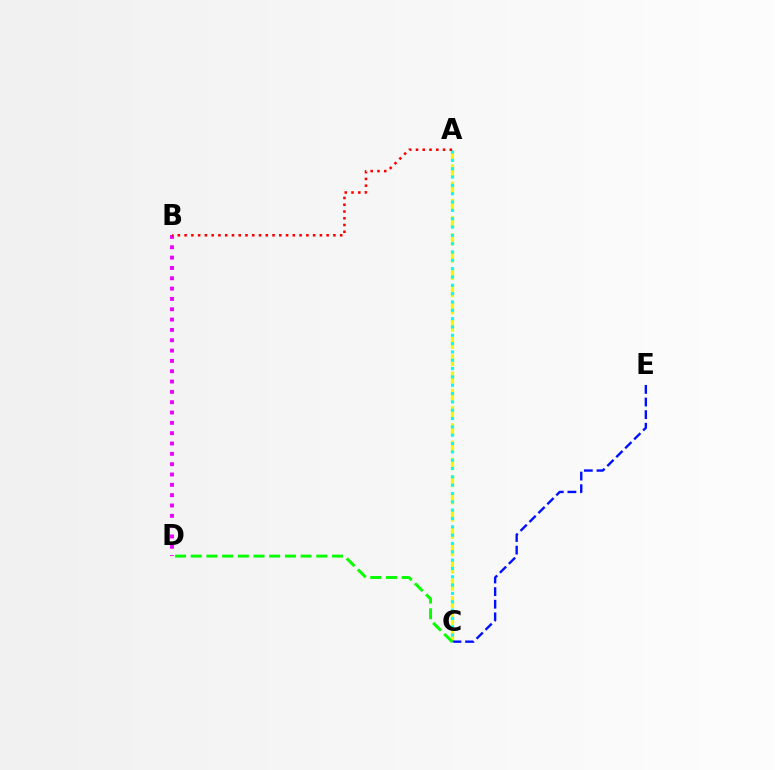{('A', 'C'): [{'color': '#fcf500', 'line_style': 'dashed', 'thickness': 2.35}, {'color': '#00fff6', 'line_style': 'dotted', 'thickness': 2.26}], ('C', 'E'): [{'color': '#0010ff', 'line_style': 'dashed', 'thickness': 1.71}], ('B', 'D'): [{'color': '#ee00ff', 'line_style': 'dotted', 'thickness': 2.81}], ('A', 'B'): [{'color': '#ff0000', 'line_style': 'dotted', 'thickness': 1.84}], ('C', 'D'): [{'color': '#08ff00', 'line_style': 'dashed', 'thickness': 2.13}]}